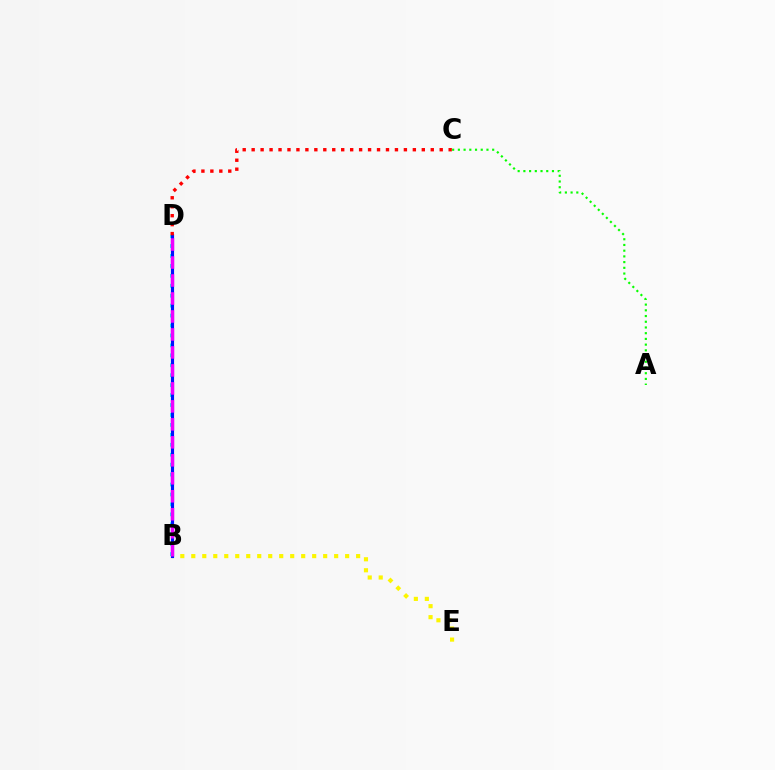{('B', 'E'): [{'color': '#fcf500', 'line_style': 'dotted', 'thickness': 2.99}], ('B', 'D'): [{'color': '#00fff6', 'line_style': 'dotted', 'thickness': 2.7}, {'color': '#0010ff', 'line_style': 'solid', 'thickness': 2.27}, {'color': '#ee00ff', 'line_style': 'dashed', 'thickness': 2.44}], ('A', 'C'): [{'color': '#08ff00', 'line_style': 'dotted', 'thickness': 1.55}], ('C', 'D'): [{'color': '#ff0000', 'line_style': 'dotted', 'thickness': 2.43}]}